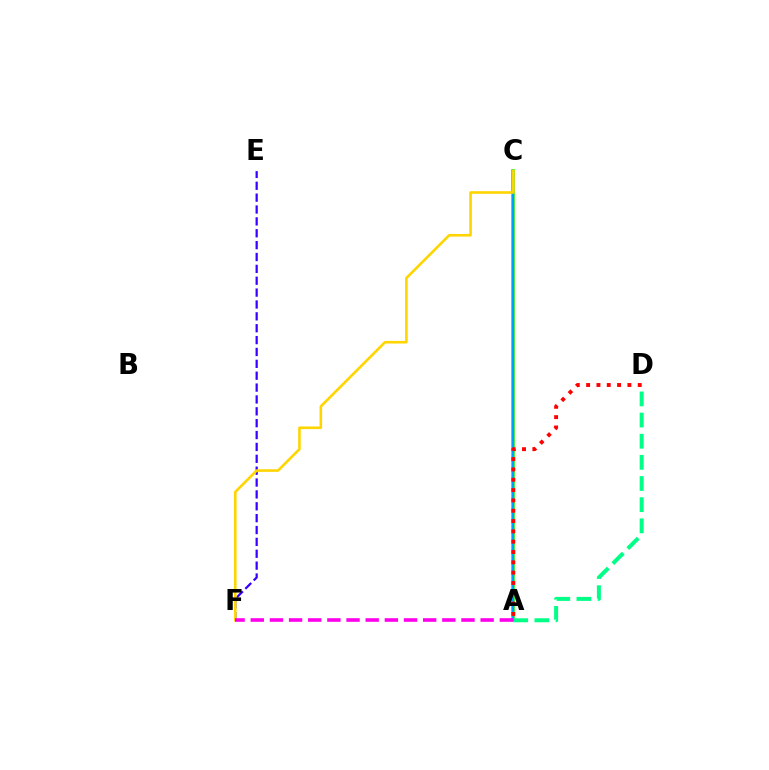{('A', 'C'): [{'color': '#4fff00', 'line_style': 'solid', 'thickness': 2.71}, {'color': '#009eff', 'line_style': 'solid', 'thickness': 1.7}], ('A', 'D'): [{'color': '#00ff86', 'line_style': 'dashed', 'thickness': 2.87}, {'color': '#ff0000', 'line_style': 'dotted', 'thickness': 2.8}], ('E', 'F'): [{'color': '#3700ff', 'line_style': 'dashed', 'thickness': 1.61}], ('C', 'F'): [{'color': '#ffd500', 'line_style': 'solid', 'thickness': 1.88}], ('A', 'F'): [{'color': '#ff00ed', 'line_style': 'dashed', 'thickness': 2.6}]}